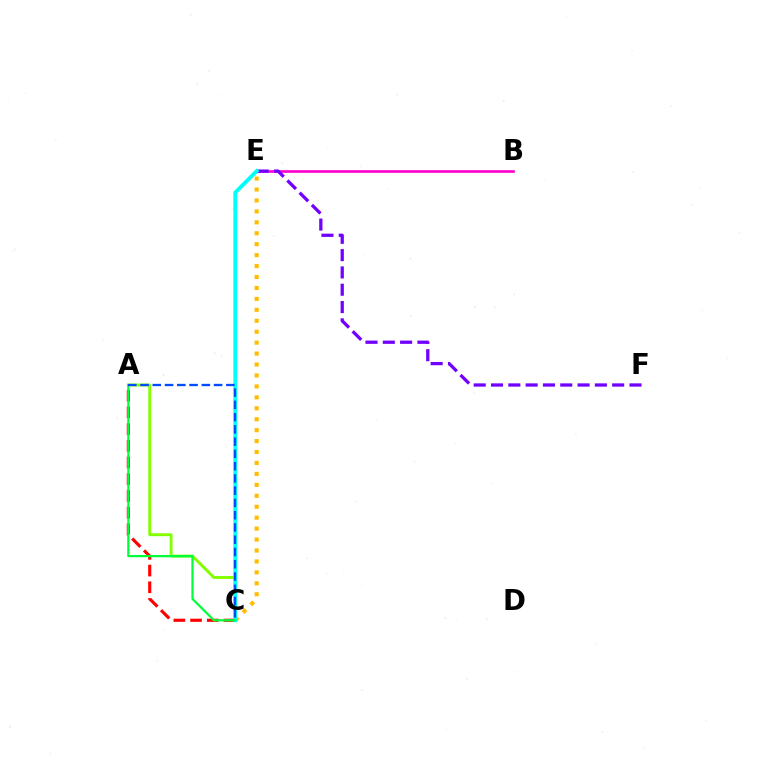{('B', 'E'): [{'color': '#ff00cf', 'line_style': 'solid', 'thickness': 1.92}], ('C', 'E'): [{'color': '#ffbd00', 'line_style': 'dotted', 'thickness': 2.97}, {'color': '#00fff6', 'line_style': 'solid', 'thickness': 2.76}], ('A', 'C'): [{'color': '#84ff00', 'line_style': 'solid', 'thickness': 2.1}, {'color': '#ff0000', 'line_style': 'dashed', 'thickness': 2.27}, {'color': '#00ff39', 'line_style': 'solid', 'thickness': 1.61}, {'color': '#004bff', 'line_style': 'dashed', 'thickness': 1.67}], ('E', 'F'): [{'color': '#7200ff', 'line_style': 'dashed', 'thickness': 2.35}]}